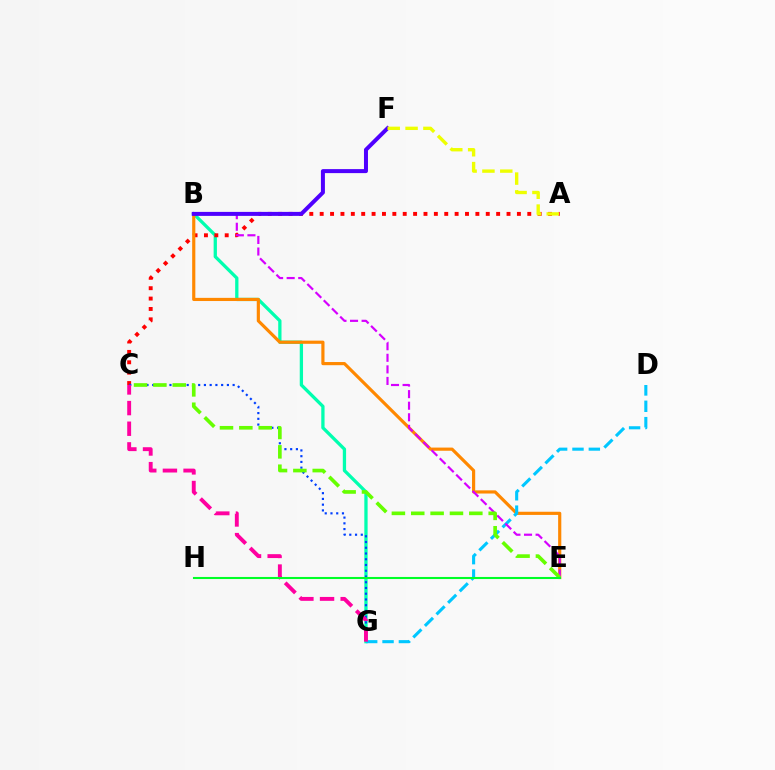{('B', 'G'): [{'color': '#00ffaf', 'line_style': 'solid', 'thickness': 2.36}], ('A', 'C'): [{'color': '#ff0000', 'line_style': 'dotted', 'thickness': 2.82}], ('B', 'E'): [{'color': '#ff8800', 'line_style': 'solid', 'thickness': 2.28}, {'color': '#d600ff', 'line_style': 'dashed', 'thickness': 1.57}], ('C', 'G'): [{'color': '#003fff', 'line_style': 'dotted', 'thickness': 1.56}, {'color': '#ff00a0', 'line_style': 'dashed', 'thickness': 2.8}], ('D', 'G'): [{'color': '#00c7ff', 'line_style': 'dashed', 'thickness': 2.22}], ('C', 'E'): [{'color': '#66ff00', 'line_style': 'dashed', 'thickness': 2.63}], ('B', 'F'): [{'color': '#4f00ff', 'line_style': 'solid', 'thickness': 2.88}], ('E', 'H'): [{'color': '#00ff27', 'line_style': 'solid', 'thickness': 1.5}], ('A', 'F'): [{'color': '#eeff00', 'line_style': 'dashed', 'thickness': 2.42}]}